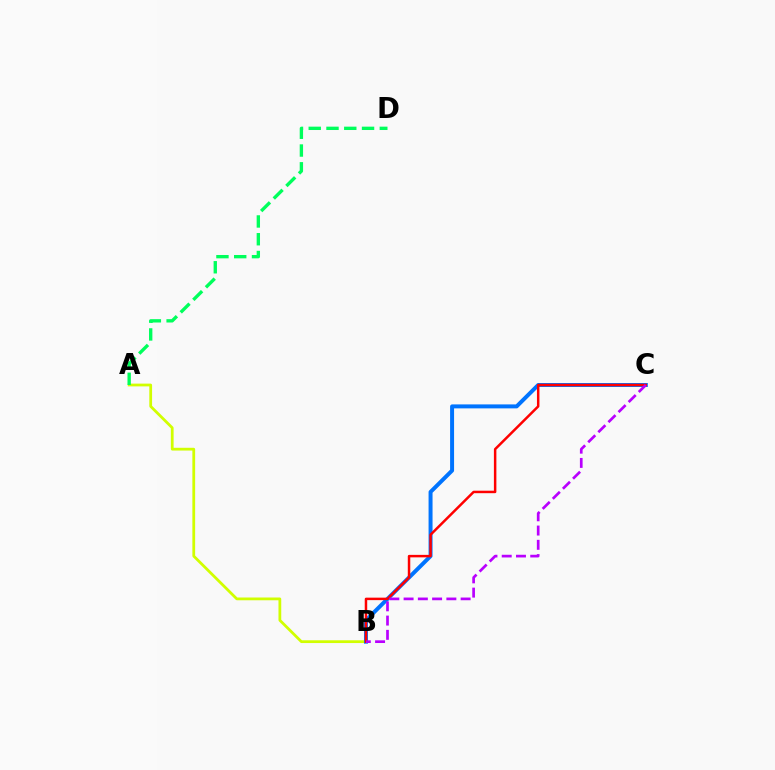{('A', 'B'): [{'color': '#d1ff00', 'line_style': 'solid', 'thickness': 1.99}], ('B', 'C'): [{'color': '#0074ff', 'line_style': 'solid', 'thickness': 2.86}, {'color': '#ff0000', 'line_style': 'solid', 'thickness': 1.79}, {'color': '#b900ff', 'line_style': 'dashed', 'thickness': 1.94}], ('A', 'D'): [{'color': '#00ff5c', 'line_style': 'dashed', 'thickness': 2.41}]}